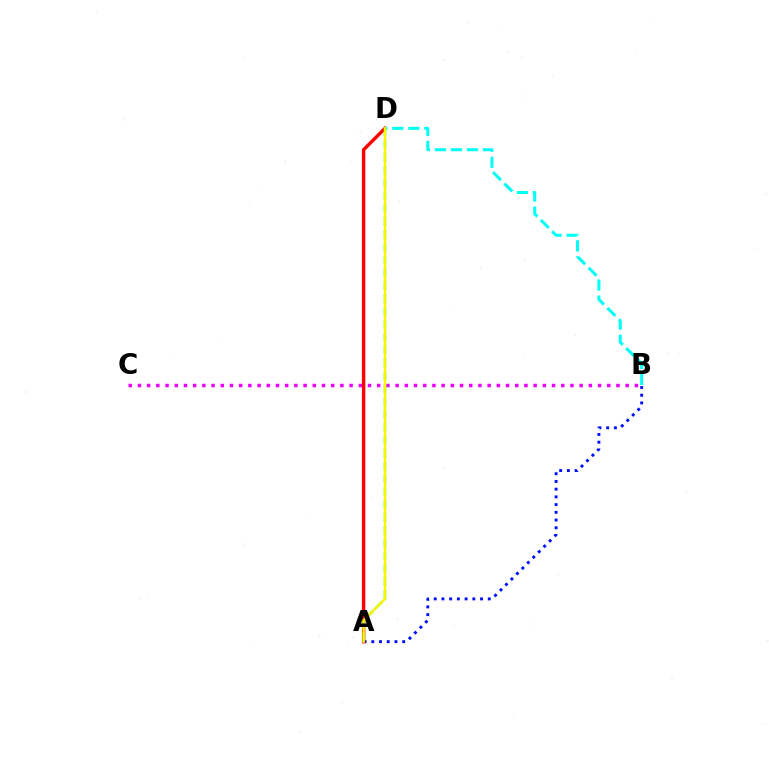{('B', 'C'): [{'color': '#ee00ff', 'line_style': 'dotted', 'thickness': 2.5}], ('A', 'B'): [{'color': '#0010ff', 'line_style': 'dotted', 'thickness': 2.1}], ('A', 'D'): [{'color': '#ff0000', 'line_style': 'solid', 'thickness': 2.46}, {'color': '#08ff00', 'line_style': 'dashed', 'thickness': 1.75}, {'color': '#fcf500', 'line_style': 'solid', 'thickness': 1.71}], ('B', 'D'): [{'color': '#00fff6', 'line_style': 'dashed', 'thickness': 2.17}]}